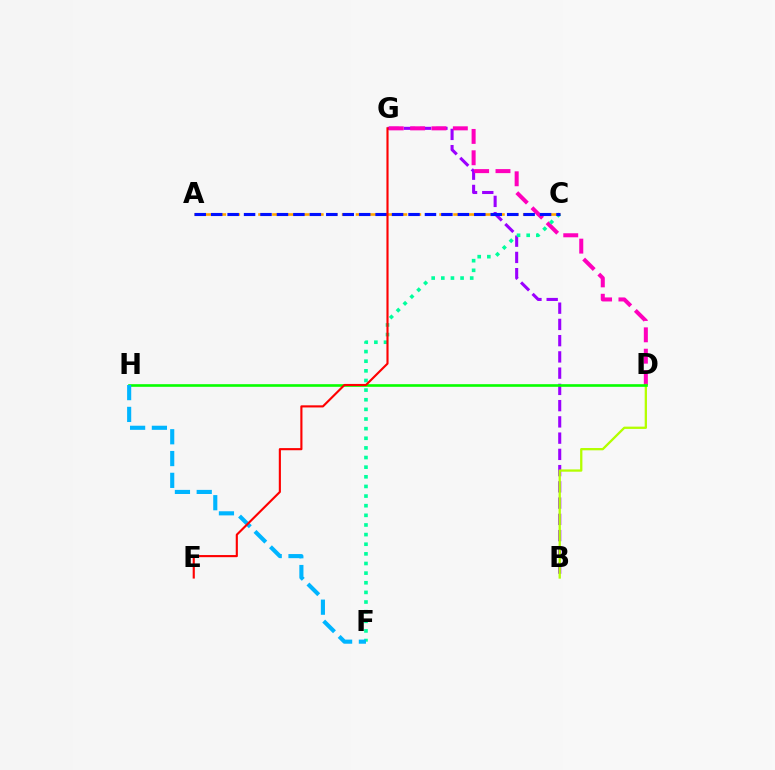{('B', 'G'): [{'color': '#9b00ff', 'line_style': 'dashed', 'thickness': 2.21}], ('A', 'C'): [{'color': '#ffa500', 'line_style': 'dashed', 'thickness': 1.89}, {'color': '#0010ff', 'line_style': 'dashed', 'thickness': 2.23}], ('D', 'G'): [{'color': '#ff00bd', 'line_style': 'dashed', 'thickness': 2.9}], ('C', 'F'): [{'color': '#00ff9d', 'line_style': 'dotted', 'thickness': 2.62}], ('B', 'D'): [{'color': '#b3ff00', 'line_style': 'solid', 'thickness': 1.65}], ('D', 'H'): [{'color': '#08ff00', 'line_style': 'solid', 'thickness': 1.9}], ('F', 'H'): [{'color': '#00b5ff', 'line_style': 'dashed', 'thickness': 2.96}], ('E', 'G'): [{'color': '#ff0000', 'line_style': 'solid', 'thickness': 1.54}]}